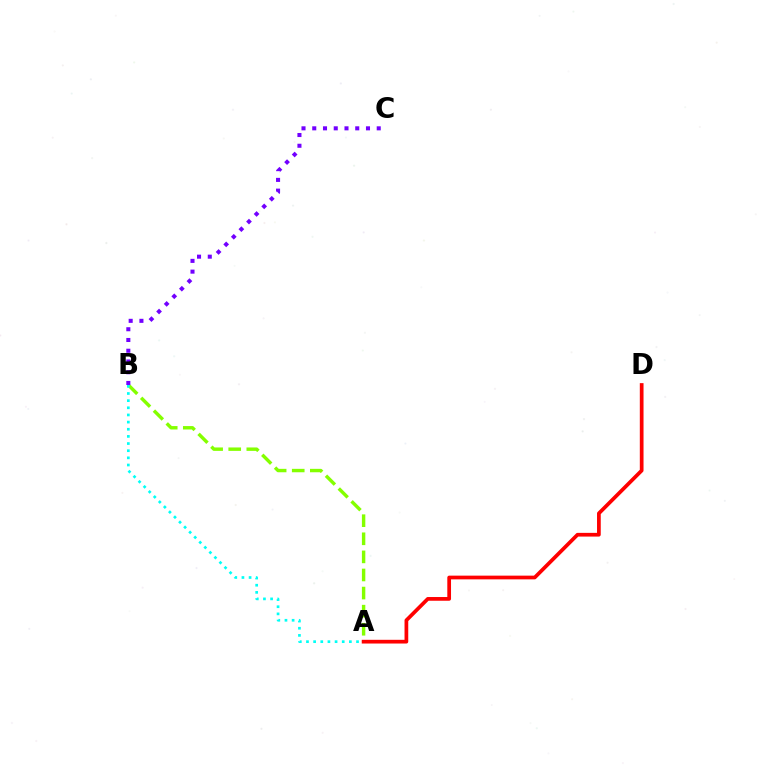{('A', 'B'): [{'color': '#84ff00', 'line_style': 'dashed', 'thickness': 2.46}, {'color': '#00fff6', 'line_style': 'dotted', 'thickness': 1.94}], ('B', 'C'): [{'color': '#7200ff', 'line_style': 'dotted', 'thickness': 2.92}], ('A', 'D'): [{'color': '#ff0000', 'line_style': 'solid', 'thickness': 2.68}]}